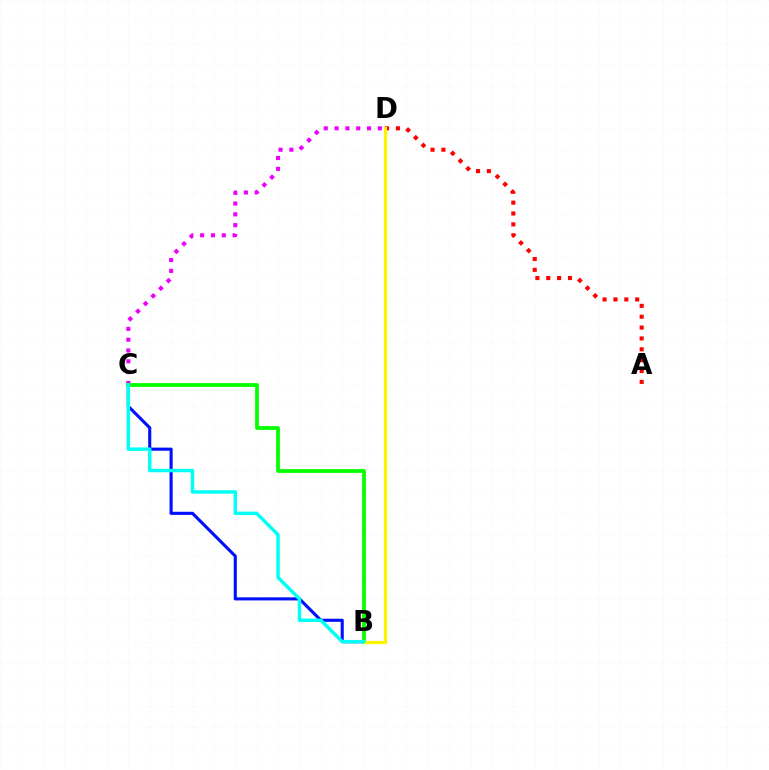{('A', 'D'): [{'color': '#ff0000', 'line_style': 'dotted', 'thickness': 2.95}], ('B', 'C'): [{'color': '#0010ff', 'line_style': 'solid', 'thickness': 2.23}, {'color': '#08ff00', 'line_style': 'solid', 'thickness': 2.74}, {'color': '#00fff6', 'line_style': 'solid', 'thickness': 2.49}], ('C', 'D'): [{'color': '#ee00ff', 'line_style': 'dotted', 'thickness': 2.94}], ('B', 'D'): [{'color': '#fcf500', 'line_style': 'solid', 'thickness': 2.3}]}